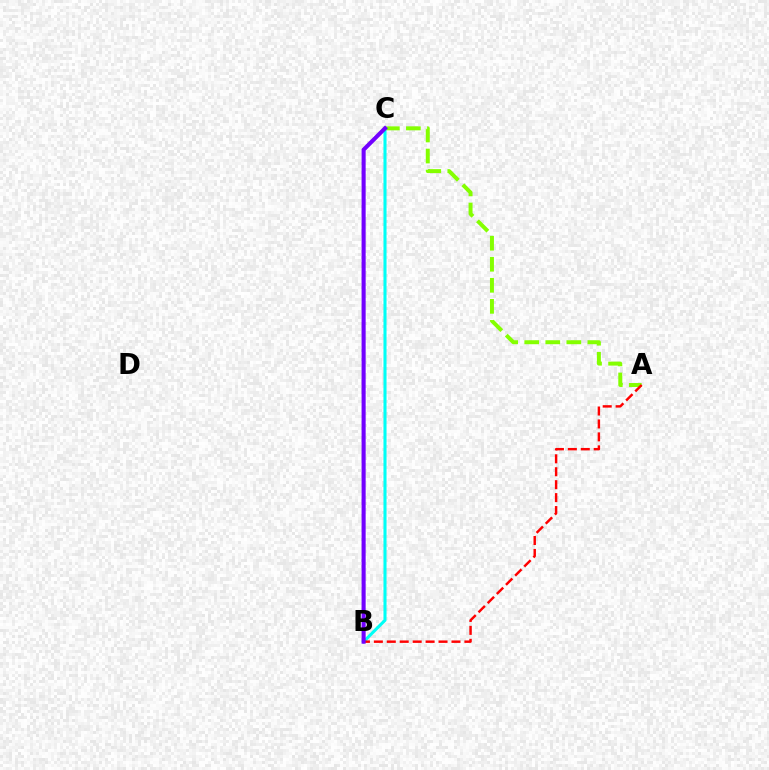{('A', 'C'): [{'color': '#84ff00', 'line_style': 'dashed', 'thickness': 2.86}], ('B', 'C'): [{'color': '#00fff6', 'line_style': 'solid', 'thickness': 2.21}, {'color': '#7200ff', 'line_style': 'solid', 'thickness': 2.94}], ('A', 'B'): [{'color': '#ff0000', 'line_style': 'dashed', 'thickness': 1.76}]}